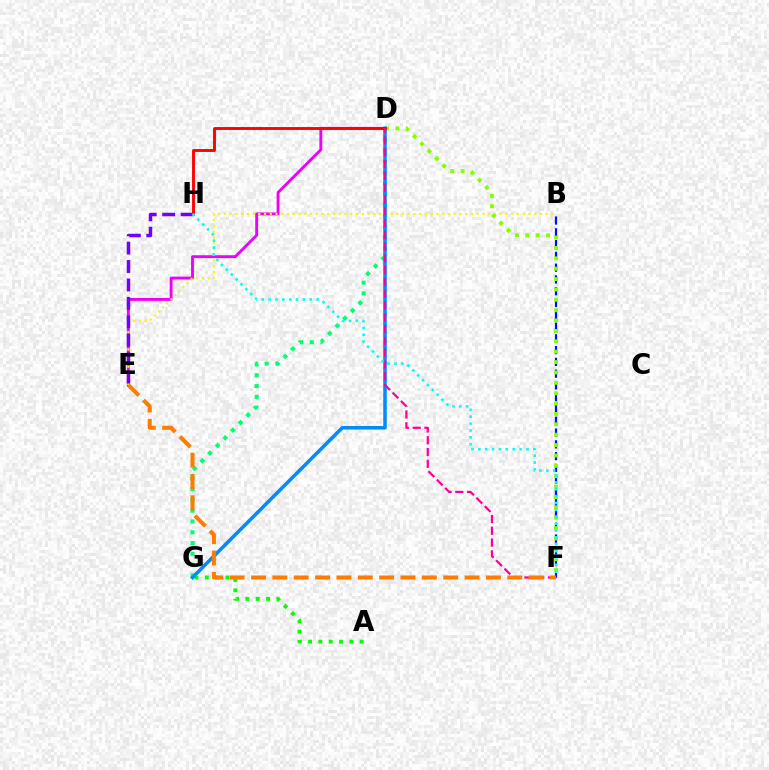{('D', 'E'): [{'color': '#ee00ff', 'line_style': 'solid', 'thickness': 2.07}], ('B', 'E'): [{'color': '#fcf500', 'line_style': 'dotted', 'thickness': 1.56}], ('A', 'G'): [{'color': '#08ff00', 'line_style': 'dotted', 'thickness': 2.81}], ('B', 'F'): [{'color': '#0010ff', 'line_style': 'dashed', 'thickness': 1.6}], ('D', 'G'): [{'color': '#00ff74', 'line_style': 'dotted', 'thickness': 2.93}, {'color': '#008cff', 'line_style': 'solid', 'thickness': 2.55}], ('D', 'F'): [{'color': '#84ff00', 'line_style': 'dotted', 'thickness': 2.82}, {'color': '#ff0094', 'line_style': 'dashed', 'thickness': 1.6}], ('E', 'H'): [{'color': '#7200ff', 'line_style': 'dashed', 'thickness': 2.5}], ('D', 'H'): [{'color': '#ff0000', 'line_style': 'solid', 'thickness': 2.08}], ('E', 'F'): [{'color': '#ff7c00', 'line_style': 'dashed', 'thickness': 2.9}], ('F', 'H'): [{'color': '#00fff6', 'line_style': 'dotted', 'thickness': 1.87}]}